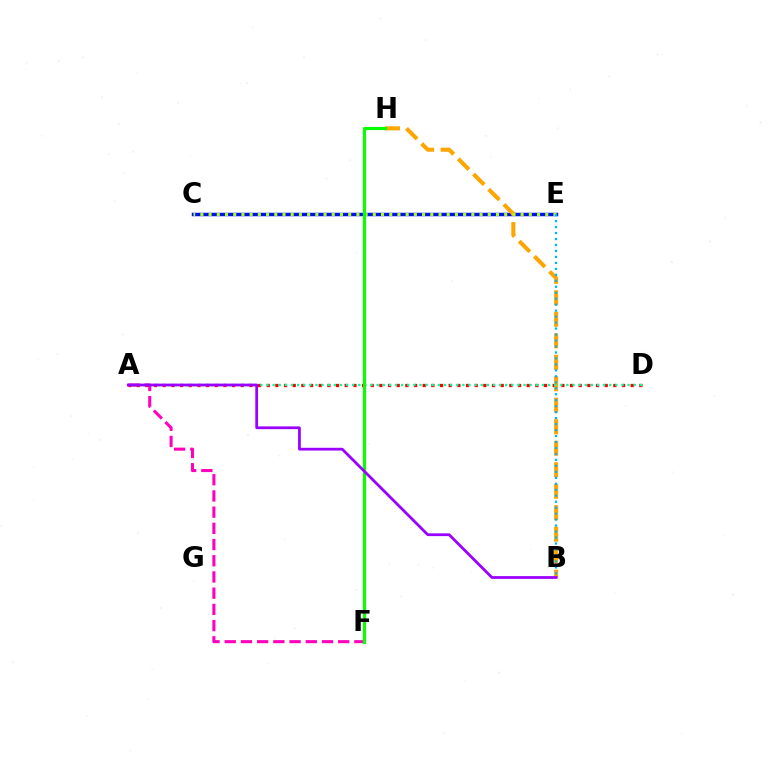{('A', 'F'): [{'color': '#ff00bd', 'line_style': 'dashed', 'thickness': 2.2}], ('C', 'E'): [{'color': '#0010ff', 'line_style': 'solid', 'thickness': 2.49}, {'color': '#b3ff00', 'line_style': 'dotted', 'thickness': 2.23}], ('A', 'D'): [{'color': '#ff0000', 'line_style': 'dotted', 'thickness': 2.35}, {'color': '#00ff9d', 'line_style': 'dotted', 'thickness': 1.66}], ('B', 'H'): [{'color': '#ffa500', 'line_style': 'dashed', 'thickness': 2.92}], ('F', 'H'): [{'color': '#08ff00', 'line_style': 'solid', 'thickness': 2.28}], ('A', 'B'): [{'color': '#9b00ff', 'line_style': 'solid', 'thickness': 2.0}], ('B', 'E'): [{'color': '#00b5ff', 'line_style': 'dotted', 'thickness': 1.62}]}